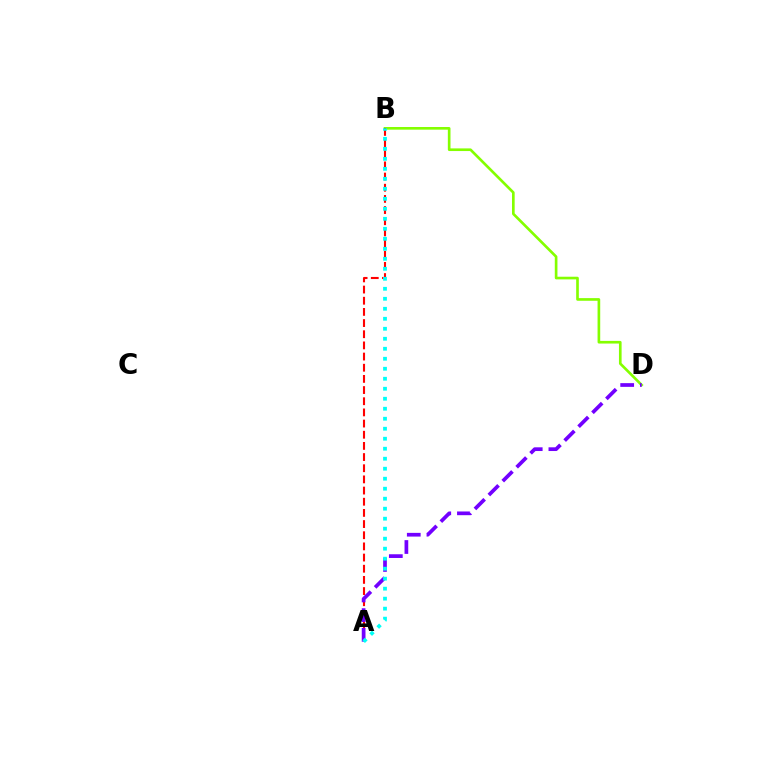{('B', 'D'): [{'color': '#84ff00', 'line_style': 'solid', 'thickness': 1.91}], ('A', 'B'): [{'color': '#ff0000', 'line_style': 'dashed', 'thickness': 1.52}, {'color': '#00fff6', 'line_style': 'dotted', 'thickness': 2.72}], ('A', 'D'): [{'color': '#7200ff', 'line_style': 'dashed', 'thickness': 2.67}]}